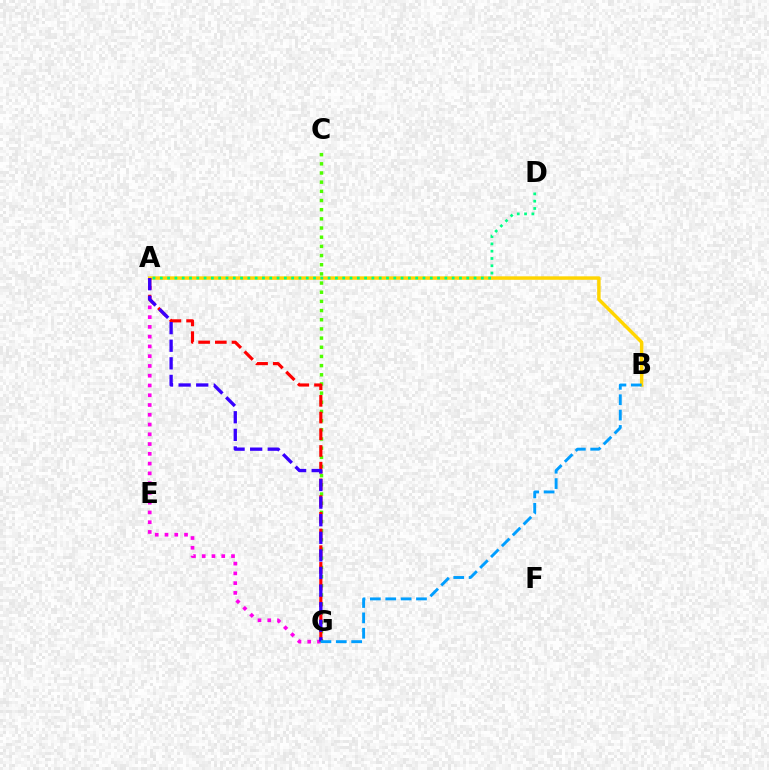{('A', 'G'): [{'color': '#ff00ed', 'line_style': 'dotted', 'thickness': 2.65}, {'color': '#ff0000', 'line_style': 'dashed', 'thickness': 2.27}, {'color': '#3700ff', 'line_style': 'dashed', 'thickness': 2.39}], ('A', 'B'): [{'color': '#ffd500', 'line_style': 'solid', 'thickness': 2.49}], ('C', 'G'): [{'color': '#4fff00', 'line_style': 'dotted', 'thickness': 2.49}], ('A', 'D'): [{'color': '#00ff86', 'line_style': 'dotted', 'thickness': 1.98}], ('B', 'G'): [{'color': '#009eff', 'line_style': 'dashed', 'thickness': 2.09}]}